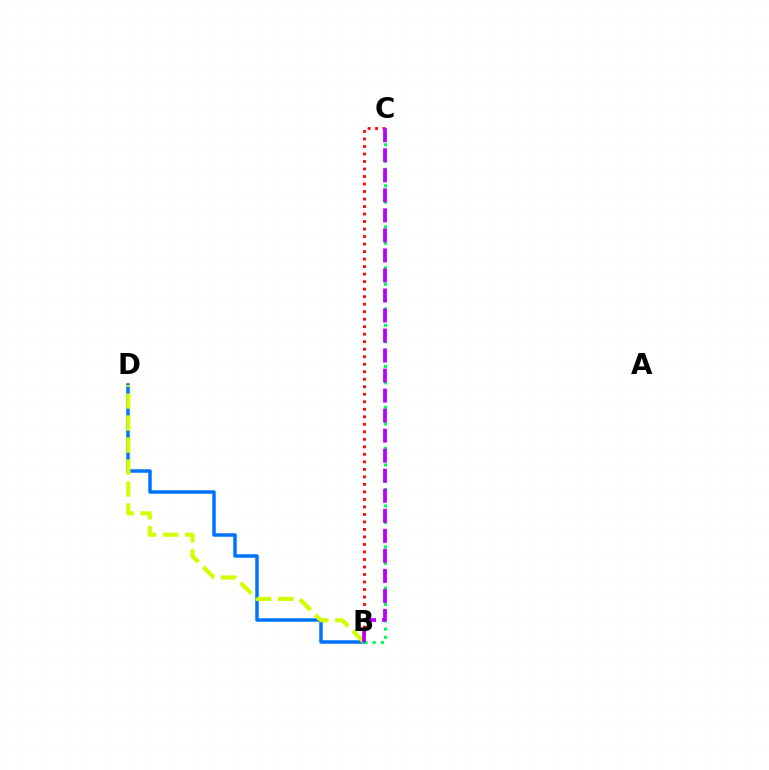{('B', 'C'): [{'color': '#ff0000', 'line_style': 'dotted', 'thickness': 2.04}, {'color': '#00ff5c', 'line_style': 'dotted', 'thickness': 2.23}, {'color': '#b900ff', 'line_style': 'dashed', 'thickness': 2.72}], ('B', 'D'): [{'color': '#0074ff', 'line_style': 'solid', 'thickness': 2.52}, {'color': '#d1ff00', 'line_style': 'dashed', 'thickness': 2.99}]}